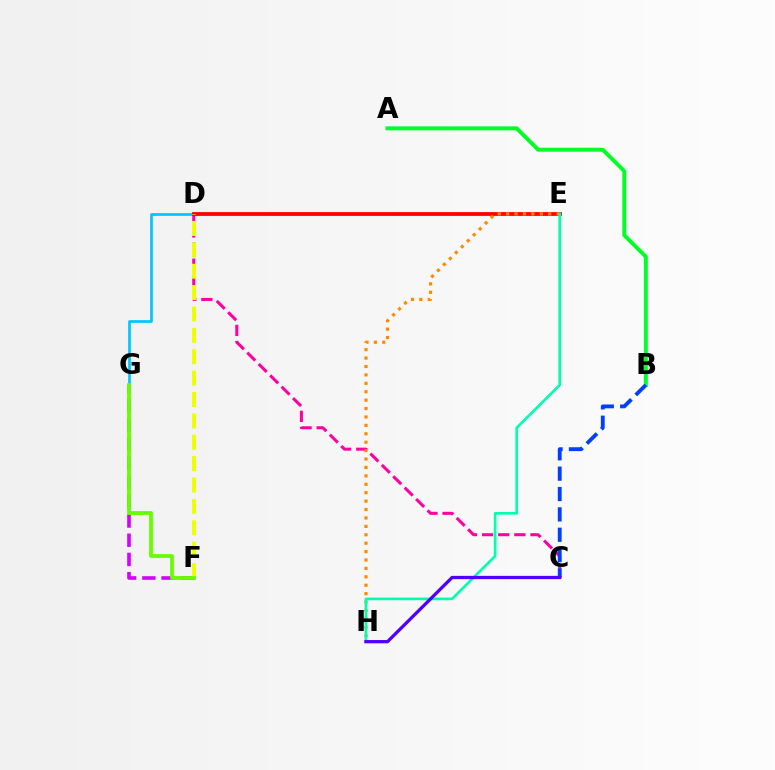{('F', 'G'): [{'color': '#d600ff', 'line_style': 'dashed', 'thickness': 2.61}, {'color': '#66ff00', 'line_style': 'solid', 'thickness': 2.73}], ('C', 'D'): [{'color': '#ff00a0', 'line_style': 'dashed', 'thickness': 2.19}], ('D', 'G'): [{'color': '#00c7ff', 'line_style': 'solid', 'thickness': 1.96}], ('D', 'E'): [{'color': '#ff0000', 'line_style': 'solid', 'thickness': 2.72}], ('D', 'F'): [{'color': '#eeff00', 'line_style': 'dashed', 'thickness': 2.9}], ('E', 'H'): [{'color': '#ff8800', 'line_style': 'dotted', 'thickness': 2.29}, {'color': '#00ffaf', 'line_style': 'solid', 'thickness': 1.91}], ('A', 'B'): [{'color': '#00ff27', 'line_style': 'solid', 'thickness': 2.85}], ('B', 'C'): [{'color': '#003fff', 'line_style': 'dashed', 'thickness': 2.77}], ('C', 'H'): [{'color': '#4f00ff', 'line_style': 'solid', 'thickness': 2.35}]}